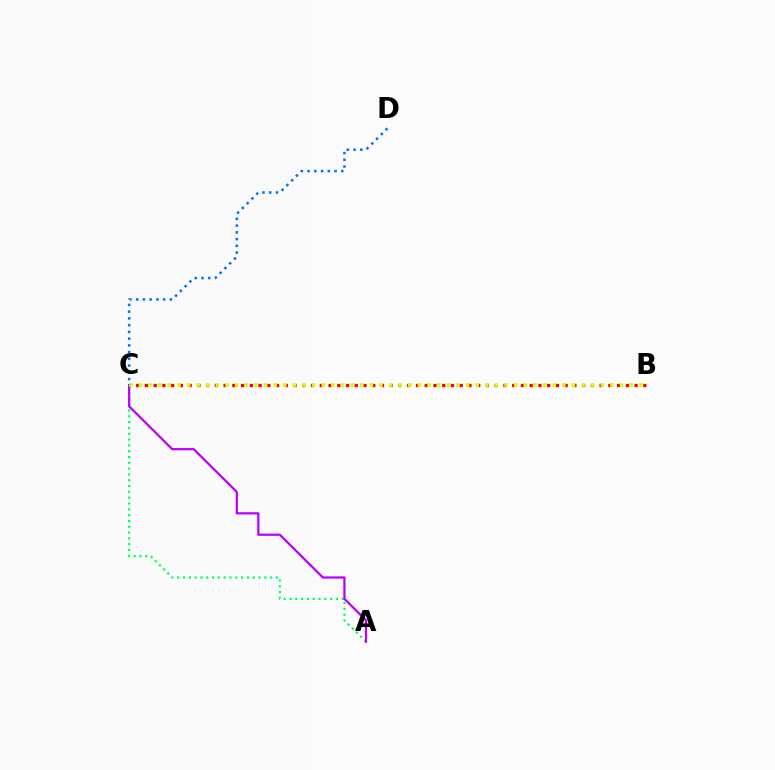{('B', 'C'): [{'color': '#ff0000', 'line_style': 'dotted', 'thickness': 2.38}, {'color': '#d1ff00', 'line_style': 'dotted', 'thickness': 2.61}], ('A', 'C'): [{'color': '#00ff5c', 'line_style': 'dotted', 'thickness': 1.58}, {'color': '#b900ff', 'line_style': 'solid', 'thickness': 1.61}], ('C', 'D'): [{'color': '#0074ff', 'line_style': 'dotted', 'thickness': 1.83}]}